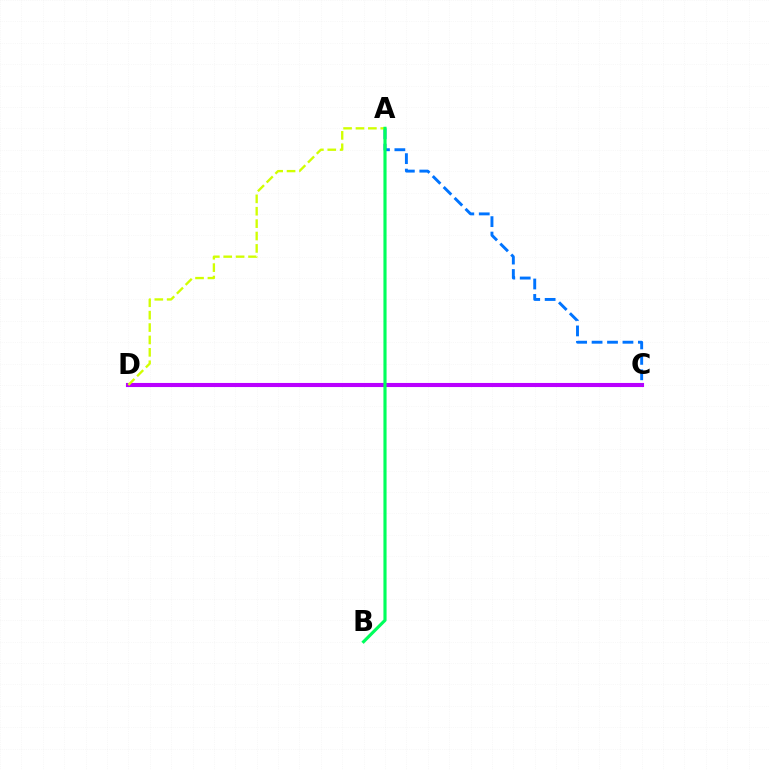{('C', 'D'): [{'color': '#ff0000', 'line_style': 'solid', 'thickness': 1.63}, {'color': '#b900ff', 'line_style': 'solid', 'thickness': 2.95}], ('A', 'C'): [{'color': '#0074ff', 'line_style': 'dashed', 'thickness': 2.1}], ('A', 'D'): [{'color': '#d1ff00', 'line_style': 'dashed', 'thickness': 1.68}], ('A', 'B'): [{'color': '#00ff5c', 'line_style': 'solid', 'thickness': 2.27}]}